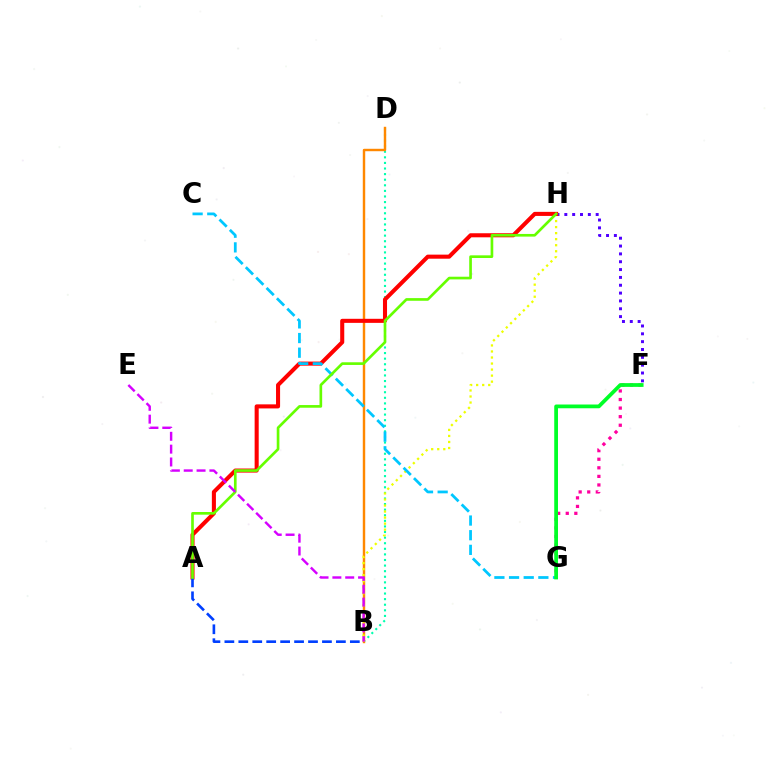{('F', 'H'): [{'color': '#4f00ff', 'line_style': 'dotted', 'thickness': 2.13}], ('F', 'G'): [{'color': '#ff00a0', 'line_style': 'dotted', 'thickness': 2.33}, {'color': '#00ff27', 'line_style': 'solid', 'thickness': 2.7}], ('B', 'D'): [{'color': '#00ffaf', 'line_style': 'dotted', 'thickness': 1.52}, {'color': '#ff8800', 'line_style': 'solid', 'thickness': 1.75}], ('B', 'H'): [{'color': '#eeff00', 'line_style': 'dotted', 'thickness': 1.64}], ('A', 'H'): [{'color': '#ff0000', 'line_style': 'solid', 'thickness': 2.93}, {'color': '#66ff00', 'line_style': 'solid', 'thickness': 1.92}], ('A', 'B'): [{'color': '#003fff', 'line_style': 'dashed', 'thickness': 1.89}], ('C', 'G'): [{'color': '#00c7ff', 'line_style': 'dashed', 'thickness': 1.99}], ('B', 'E'): [{'color': '#d600ff', 'line_style': 'dashed', 'thickness': 1.74}]}